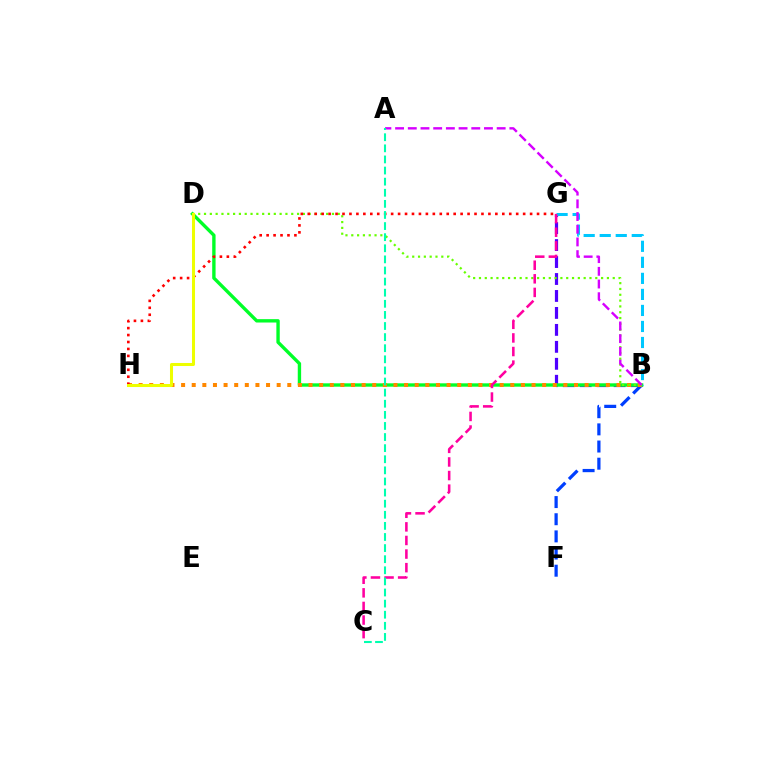{('B', 'F'): [{'color': '#003fff', 'line_style': 'dashed', 'thickness': 2.33}], ('B', 'G'): [{'color': '#4f00ff', 'line_style': 'dashed', 'thickness': 2.3}, {'color': '#00c7ff', 'line_style': 'dashed', 'thickness': 2.18}], ('B', 'D'): [{'color': '#00ff27', 'line_style': 'solid', 'thickness': 2.43}, {'color': '#66ff00', 'line_style': 'dotted', 'thickness': 1.58}], ('B', 'H'): [{'color': '#ff8800', 'line_style': 'dotted', 'thickness': 2.89}], ('G', 'H'): [{'color': '#ff0000', 'line_style': 'dotted', 'thickness': 1.89}], ('D', 'H'): [{'color': '#eeff00', 'line_style': 'solid', 'thickness': 2.18}], ('A', 'B'): [{'color': '#d600ff', 'line_style': 'dashed', 'thickness': 1.72}], ('C', 'G'): [{'color': '#ff00a0', 'line_style': 'dashed', 'thickness': 1.85}], ('A', 'C'): [{'color': '#00ffaf', 'line_style': 'dashed', 'thickness': 1.51}]}